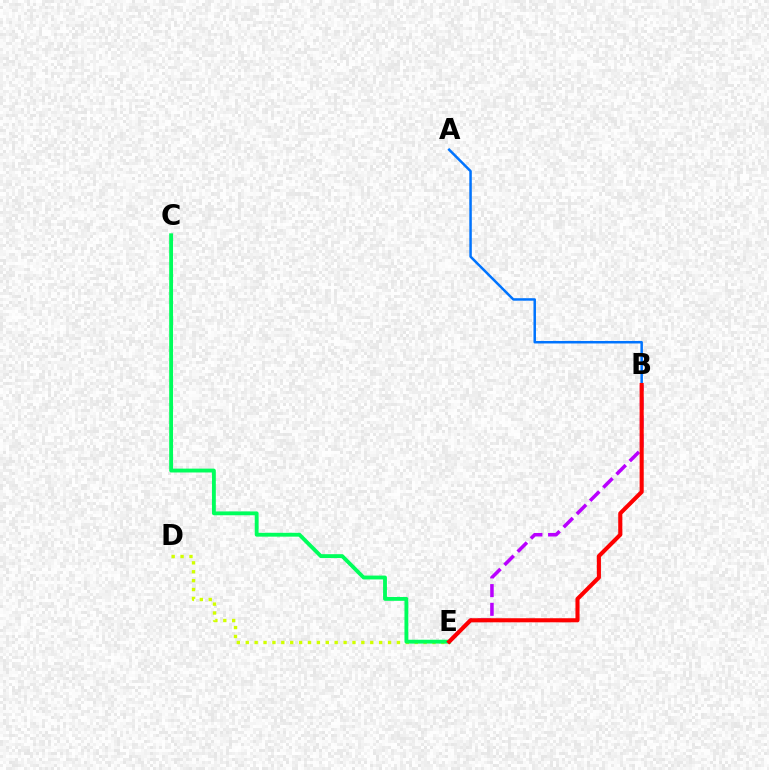{('D', 'E'): [{'color': '#d1ff00', 'line_style': 'dotted', 'thickness': 2.42}], ('C', 'E'): [{'color': '#00ff5c', 'line_style': 'solid', 'thickness': 2.77}], ('B', 'E'): [{'color': '#b900ff', 'line_style': 'dashed', 'thickness': 2.54}, {'color': '#ff0000', 'line_style': 'solid', 'thickness': 2.94}], ('A', 'B'): [{'color': '#0074ff', 'line_style': 'solid', 'thickness': 1.8}]}